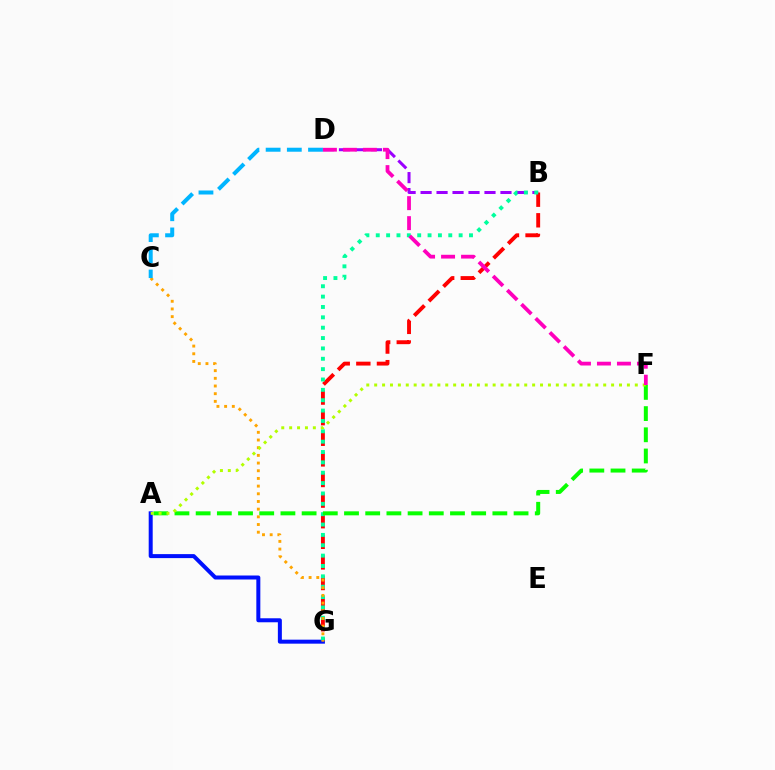{('B', 'D'): [{'color': '#9b00ff', 'line_style': 'dashed', 'thickness': 2.17}], ('B', 'G'): [{'color': '#ff0000', 'line_style': 'dashed', 'thickness': 2.8}, {'color': '#00ff9d', 'line_style': 'dotted', 'thickness': 2.81}], ('A', 'G'): [{'color': '#0010ff', 'line_style': 'solid', 'thickness': 2.88}], ('A', 'F'): [{'color': '#08ff00', 'line_style': 'dashed', 'thickness': 2.88}, {'color': '#b3ff00', 'line_style': 'dotted', 'thickness': 2.15}], ('C', 'G'): [{'color': '#ffa500', 'line_style': 'dotted', 'thickness': 2.09}], ('C', 'D'): [{'color': '#00b5ff', 'line_style': 'dashed', 'thickness': 2.88}], ('D', 'F'): [{'color': '#ff00bd', 'line_style': 'dashed', 'thickness': 2.72}]}